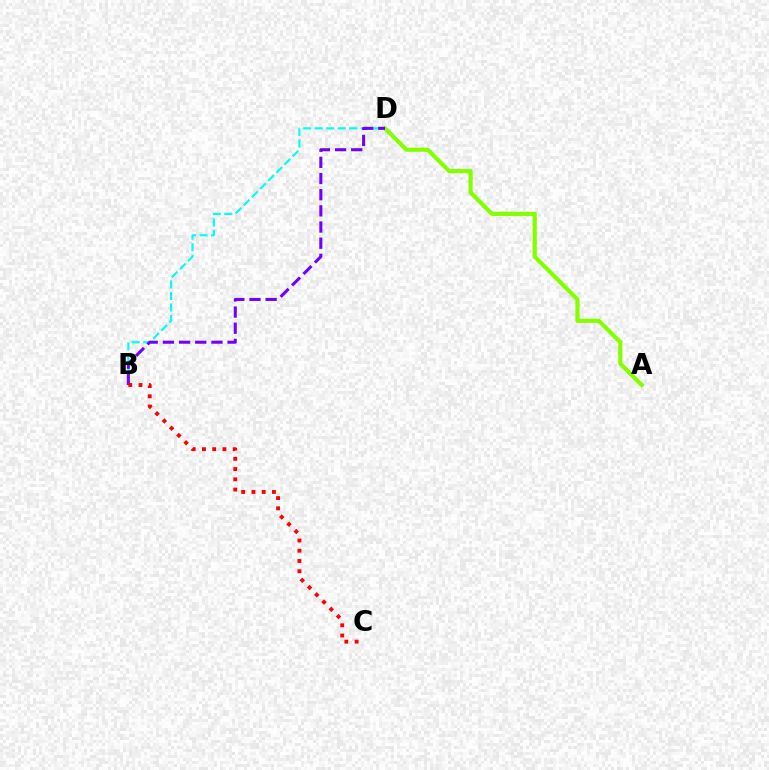{('B', 'D'): [{'color': '#00fff6', 'line_style': 'dashed', 'thickness': 1.57}, {'color': '#7200ff', 'line_style': 'dashed', 'thickness': 2.2}], ('A', 'D'): [{'color': '#84ff00', 'line_style': 'solid', 'thickness': 2.99}], ('B', 'C'): [{'color': '#ff0000', 'line_style': 'dotted', 'thickness': 2.79}]}